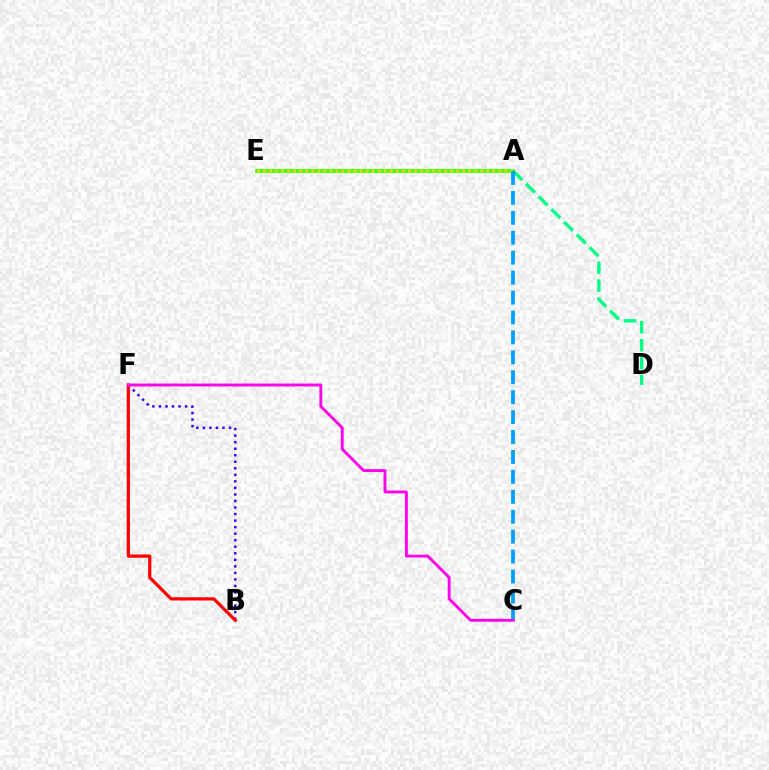{('B', 'F'): [{'color': '#3700ff', 'line_style': 'dotted', 'thickness': 1.78}, {'color': '#ff0000', 'line_style': 'solid', 'thickness': 2.32}], ('A', 'E'): [{'color': '#4fff00', 'line_style': 'solid', 'thickness': 2.72}, {'color': '#ffd500', 'line_style': 'dotted', 'thickness': 1.64}], ('A', 'D'): [{'color': '#00ff86', 'line_style': 'dashed', 'thickness': 2.44}], ('A', 'C'): [{'color': '#009eff', 'line_style': 'dashed', 'thickness': 2.71}], ('C', 'F'): [{'color': '#ff00ed', 'line_style': 'solid', 'thickness': 2.08}]}